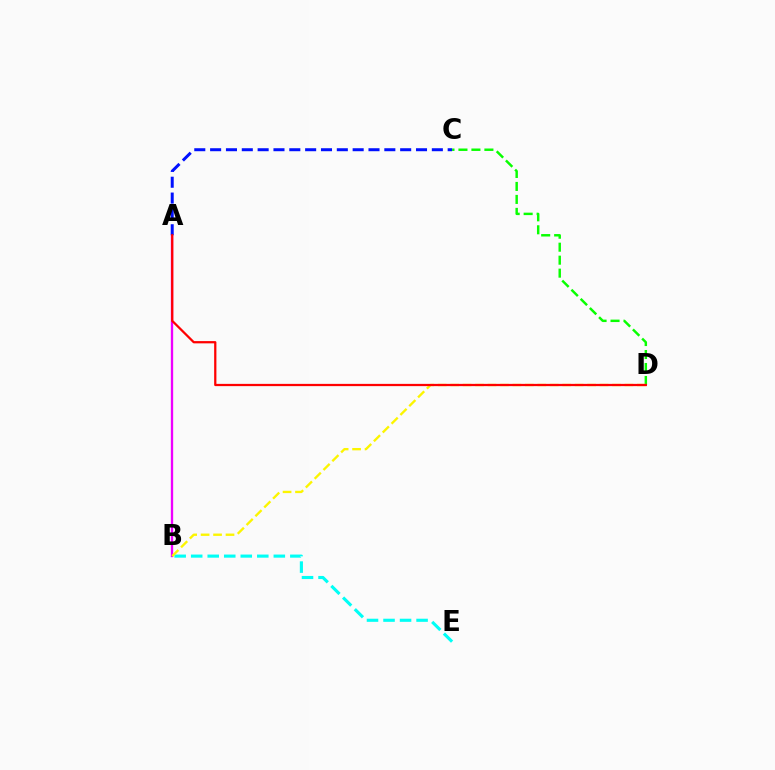{('B', 'E'): [{'color': '#00fff6', 'line_style': 'dashed', 'thickness': 2.25}], ('A', 'B'): [{'color': '#ee00ff', 'line_style': 'solid', 'thickness': 1.68}], ('C', 'D'): [{'color': '#08ff00', 'line_style': 'dashed', 'thickness': 1.76}], ('A', 'C'): [{'color': '#0010ff', 'line_style': 'dashed', 'thickness': 2.15}], ('B', 'D'): [{'color': '#fcf500', 'line_style': 'dashed', 'thickness': 1.69}], ('A', 'D'): [{'color': '#ff0000', 'line_style': 'solid', 'thickness': 1.62}]}